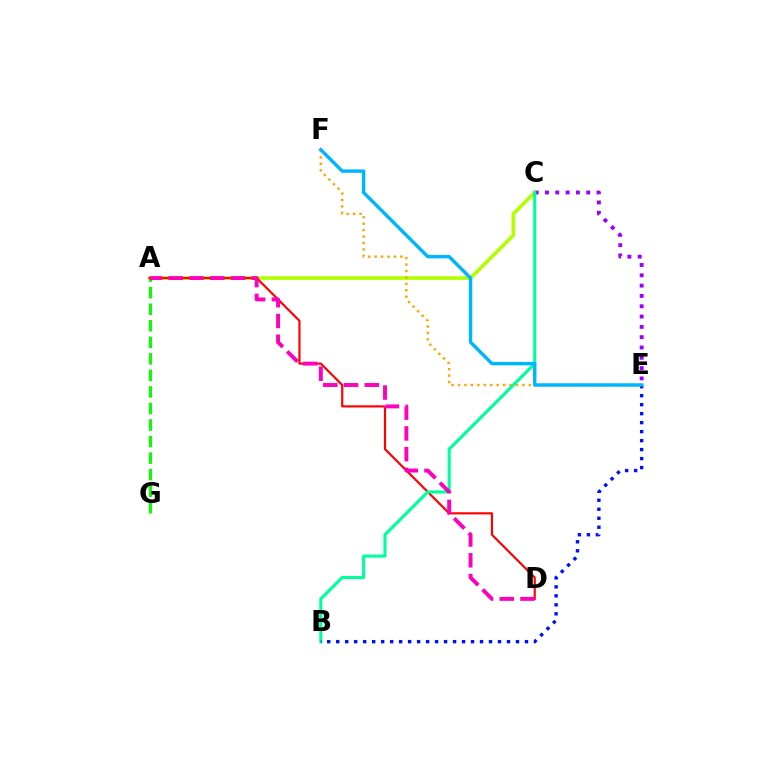{('A', 'C'): [{'color': '#b3ff00', 'line_style': 'solid', 'thickness': 2.63}], ('E', 'F'): [{'color': '#ffa500', 'line_style': 'dotted', 'thickness': 1.75}, {'color': '#00b5ff', 'line_style': 'solid', 'thickness': 2.46}], ('A', 'G'): [{'color': '#08ff00', 'line_style': 'dashed', 'thickness': 2.25}], ('C', 'E'): [{'color': '#9b00ff', 'line_style': 'dotted', 'thickness': 2.8}], ('A', 'D'): [{'color': '#ff0000', 'line_style': 'solid', 'thickness': 1.56}, {'color': '#ff00bd', 'line_style': 'dashed', 'thickness': 2.82}], ('B', 'C'): [{'color': '#00ff9d', 'line_style': 'solid', 'thickness': 2.24}], ('B', 'E'): [{'color': '#0010ff', 'line_style': 'dotted', 'thickness': 2.44}]}